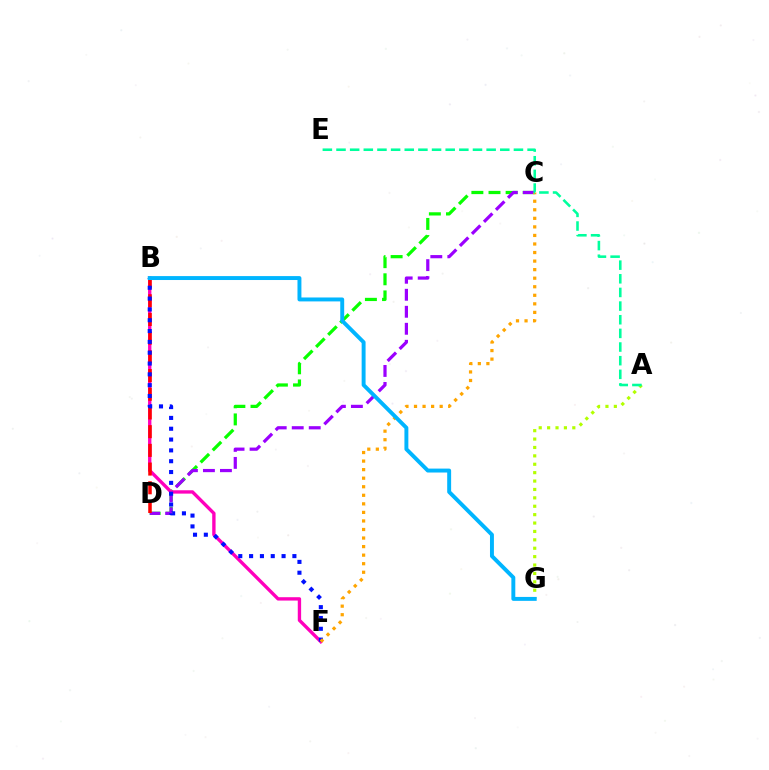{('C', 'D'): [{'color': '#08ff00', 'line_style': 'dashed', 'thickness': 2.33}, {'color': '#9b00ff', 'line_style': 'dashed', 'thickness': 2.31}], ('B', 'F'): [{'color': '#ff00bd', 'line_style': 'solid', 'thickness': 2.41}, {'color': '#0010ff', 'line_style': 'dotted', 'thickness': 2.94}], ('B', 'D'): [{'color': '#ff0000', 'line_style': 'dashed', 'thickness': 2.54}], ('A', 'G'): [{'color': '#b3ff00', 'line_style': 'dotted', 'thickness': 2.28}], ('C', 'F'): [{'color': '#ffa500', 'line_style': 'dotted', 'thickness': 2.32}], ('A', 'E'): [{'color': '#00ff9d', 'line_style': 'dashed', 'thickness': 1.85}], ('B', 'G'): [{'color': '#00b5ff', 'line_style': 'solid', 'thickness': 2.83}]}